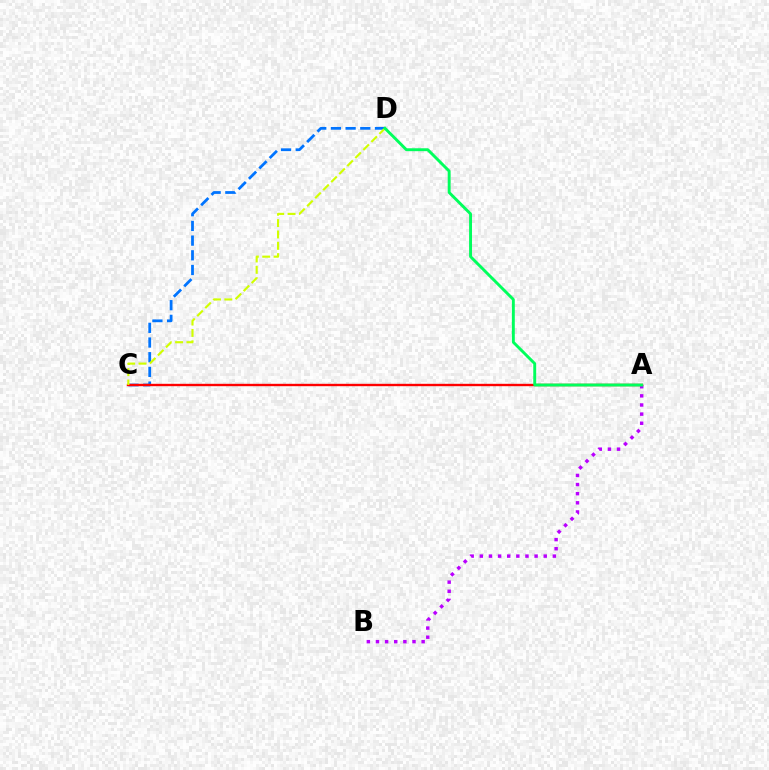{('C', 'D'): [{'color': '#0074ff', 'line_style': 'dashed', 'thickness': 1.99}, {'color': '#d1ff00', 'line_style': 'dashed', 'thickness': 1.54}], ('A', 'C'): [{'color': '#ff0000', 'line_style': 'solid', 'thickness': 1.71}], ('A', 'B'): [{'color': '#b900ff', 'line_style': 'dotted', 'thickness': 2.48}], ('A', 'D'): [{'color': '#00ff5c', 'line_style': 'solid', 'thickness': 2.1}]}